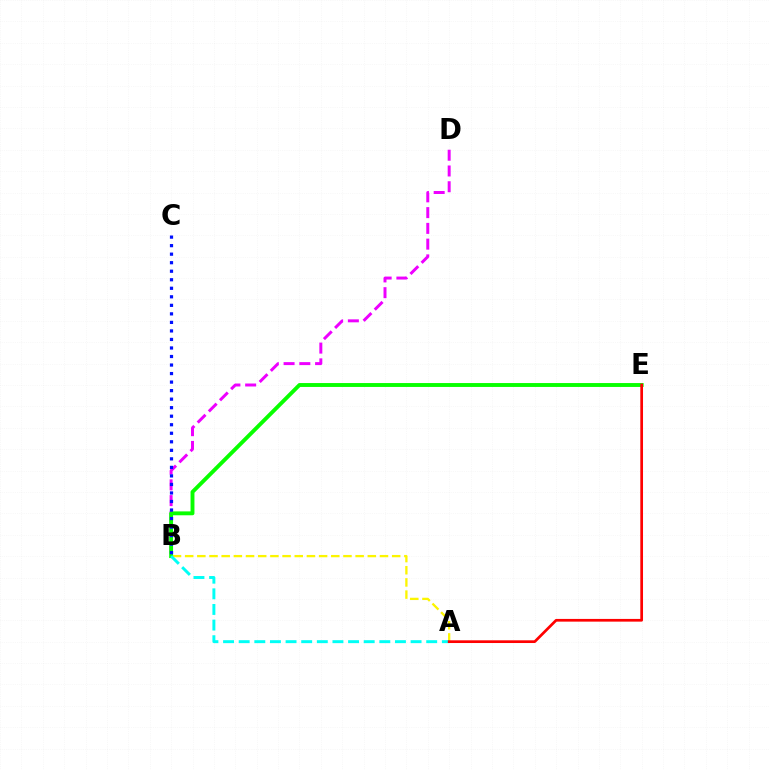{('B', 'D'): [{'color': '#ee00ff', 'line_style': 'dashed', 'thickness': 2.14}], ('A', 'B'): [{'color': '#fcf500', 'line_style': 'dashed', 'thickness': 1.65}, {'color': '#00fff6', 'line_style': 'dashed', 'thickness': 2.12}], ('B', 'E'): [{'color': '#08ff00', 'line_style': 'solid', 'thickness': 2.8}], ('A', 'E'): [{'color': '#ff0000', 'line_style': 'solid', 'thickness': 1.95}], ('B', 'C'): [{'color': '#0010ff', 'line_style': 'dotted', 'thickness': 2.32}]}